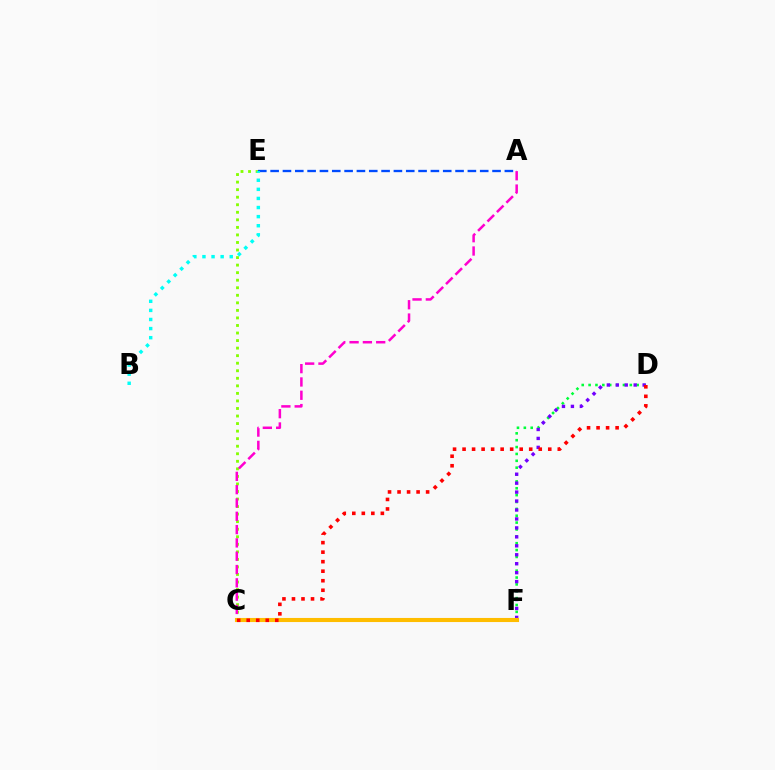{('C', 'E'): [{'color': '#84ff00', 'line_style': 'dotted', 'thickness': 2.05}], ('A', 'E'): [{'color': '#004bff', 'line_style': 'dashed', 'thickness': 1.67}], ('B', 'E'): [{'color': '#00fff6', 'line_style': 'dotted', 'thickness': 2.47}], ('A', 'C'): [{'color': '#ff00cf', 'line_style': 'dashed', 'thickness': 1.81}], ('D', 'F'): [{'color': '#00ff39', 'line_style': 'dotted', 'thickness': 1.87}, {'color': '#7200ff', 'line_style': 'dotted', 'thickness': 2.43}], ('C', 'F'): [{'color': '#ffbd00', 'line_style': 'solid', 'thickness': 2.95}], ('C', 'D'): [{'color': '#ff0000', 'line_style': 'dotted', 'thickness': 2.59}]}